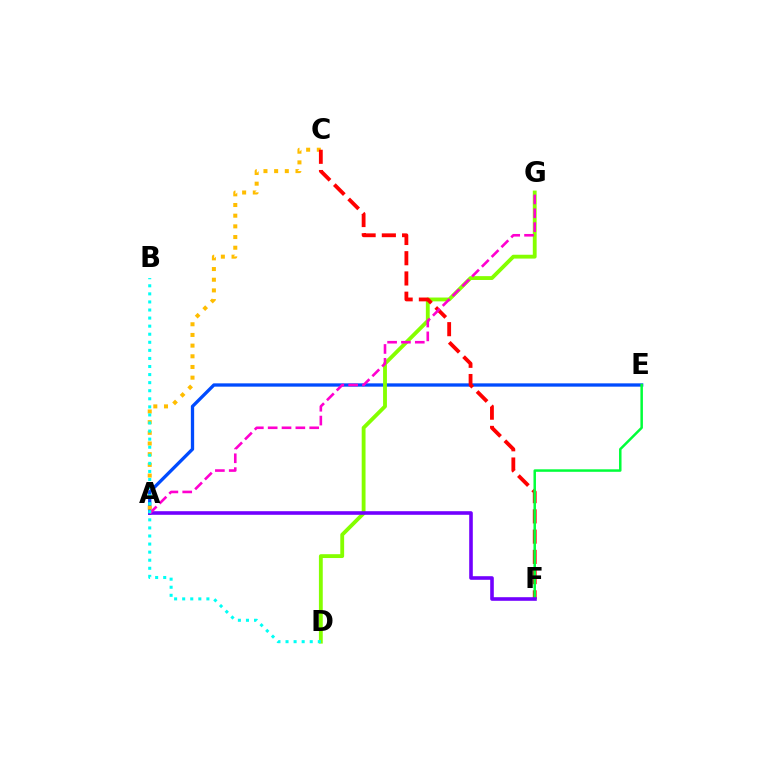{('A', 'E'): [{'color': '#004bff', 'line_style': 'solid', 'thickness': 2.38}], ('D', 'G'): [{'color': '#84ff00', 'line_style': 'solid', 'thickness': 2.77}], ('A', 'C'): [{'color': '#ffbd00', 'line_style': 'dotted', 'thickness': 2.9}], ('C', 'F'): [{'color': '#ff0000', 'line_style': 'dashed', 'thickness': 2.75}], ('E', 'F'): [{'color': '#00ff39', 'line_style': 'solid', 'thickness': 1.8}], ('A', 'F'): [{'color': '#7200ff', 'line_style': 'solid', 'thickness': 2.6}], ('A', 'G'): [{'color': '#ff00cf', 'line_style': 'dashed', 'thickness': 1.88}], ('B', 'D'): [{'color': '#00fff6', 'line_style': 'dotted', 'thickness': 2.19}]}